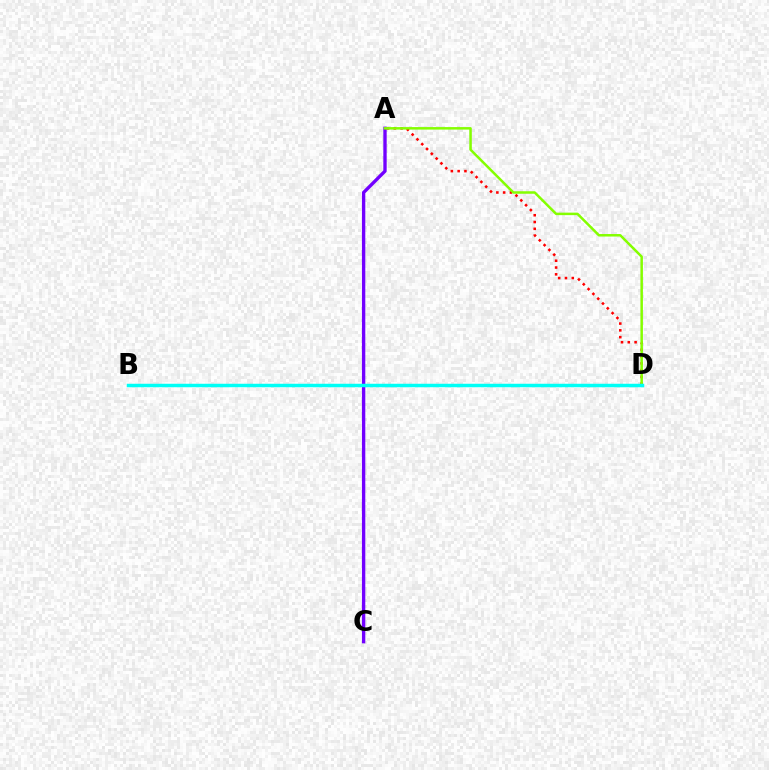{('A', 'C'): [{'color': '#7200ff', 'line_style': 'solid', 'thickness': 2.42}], ('A', 'D'): [{'color': '#ff0000', 'line_style': 'dotted', 'thickness': 1.85}, {'color': '#84ff00', 'line_style': 'solid', 'thickness': 1.8}], ('B', 'D'): [{'color': '#00fff6', 'line_style': 'solid', 'thickness': 2.5}]}